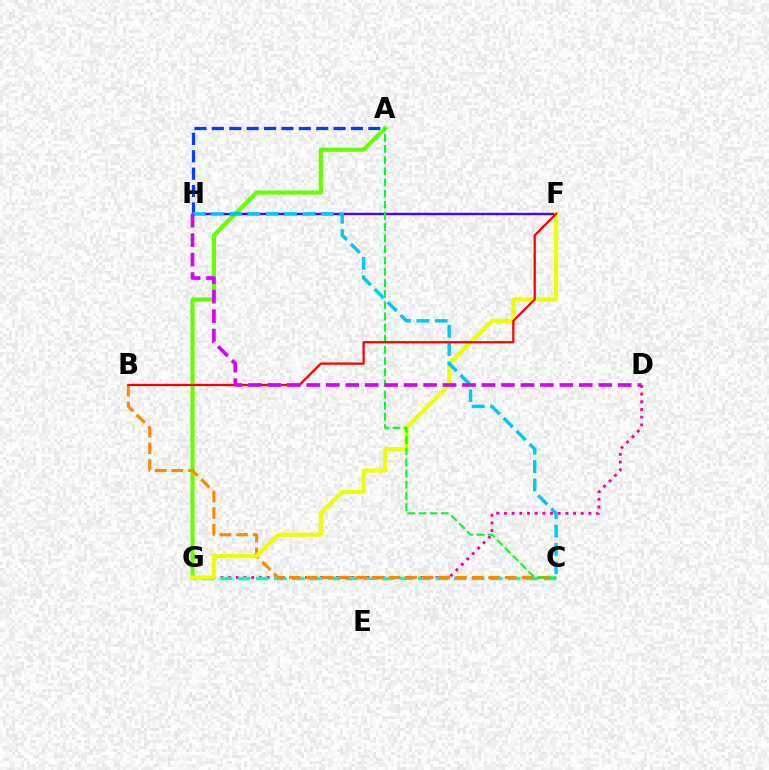{('A', 'H'): [{'color': '#003fff', 'line_style': 'dashed', 'thickness': 2.36}], ('D', 'G'): [{'color': '#ff00a0', 'line_style': 'dotted', 'thickness': 2.09}], ('C', 'G'): [{'color': '#00ffaf', 'line_style': 'dashed', 'thickness': 2.45}], ('A', 'G'): [{'color': '#66ff00', 'line_style': 'solid', 'thickness': 2.97}], ('B', 'C'): [{'color': '#ff8800', 'line_style': 'dashed', 'thickness': 2.26}], ('F', 'H'): [{'color': '#4f00ff', 'line_style': 'solid', 'thickness': 1.74}], ('F', 'G'): [{'color': '#eeff00', 'line_style': 'solid', 'thickness': 2.98}], ('A', 'C'): [{'color': '#00ff27', 'line_style': 'dashed', 'thickness': 1.52}], ('C', 'H'): [{'color': '#00c7ff', 'line_style': 'dashed', 'thickness': 2.49}], ('B', 'F'): [{'color': '#ff0000', 'line_style': 'solid', 'thickness': 1.64}], ('D', 'H'): [{'color': '#d600ff', 'line_style': 'dashed', 'thickness': 2.64}]}